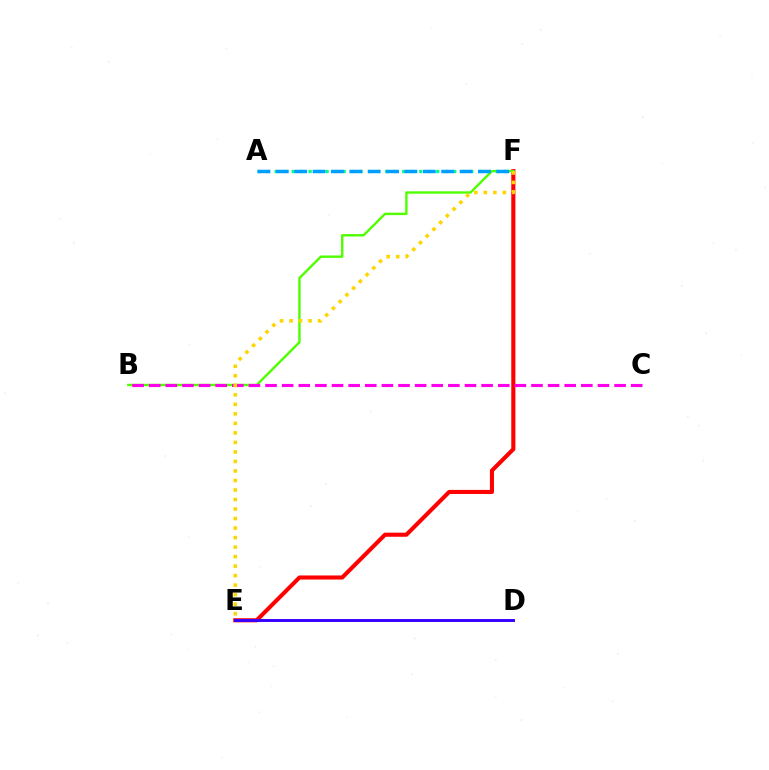{('E', 'F'): [{'color': '#ff0000', 'line_style': 'solid', 'thickness': 2.95}, {'color': '#ffd500', 'line_style': 'dotted', 'thickness': 2.59}], ('B', 'F'): [{'color': '#4fff00', 'line_style': 'solid', 'thickness': 1.73}], ('D', 'E'): [{'color': '#3700ff', 'line_style': 'solid', 'thickness': 2.12}], ('A', 'F'): [{'color': '#00ff86', 'line_style': 'dotted', 'thickness': 2.31}, {'color': '#009eff', 'line_style': 'dashed', 'thickness': 2.5}], ('B', 'C'): [{'color': '#ff00ed', 'line_style': 'dashed', 'thickness': 2.26}]}